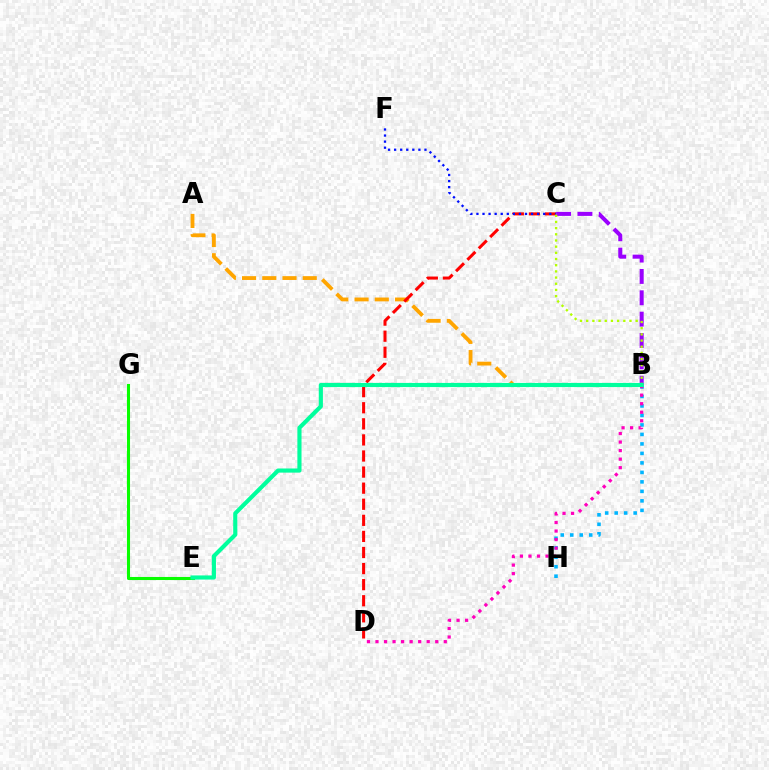{('A', 'B'): [{'color': '#ffa500', 'line_style': 'dashed', 'thickness': 2.75}], ('C', 'D'): [{'color': '#ff0000', 'line_style': 'dashed', 'thickness': 2.18}], ('C', 'F'): [{'color': '#0010ff', 'line_style': 'dotted', 'thickness': 1.65}], ('E', 'G'): [{'color': '#08ff00', 'line_style': 'solid', 'thickness': 2.2}], ('B', 'H'): [{'color': '#00b5ff', 'line_style': 'dotted', 'thickness': 2.58}], ('B', 'D'): [{'color': '#ff00bd', 'line_style': 'dotted', 'thickness': 2.32}], ('B', 'C'): [{'color': '#9b00ff', 'line_style': 'dashed', 'thickness': 2.9}, {'color': '#b3ff00', 'line_style': 'dotted', 'thickness': 1.68}], ('B', 'E'): [{'color': '#00ff9d', 'line_style': 'solid', 'thickness': 2.98}]}